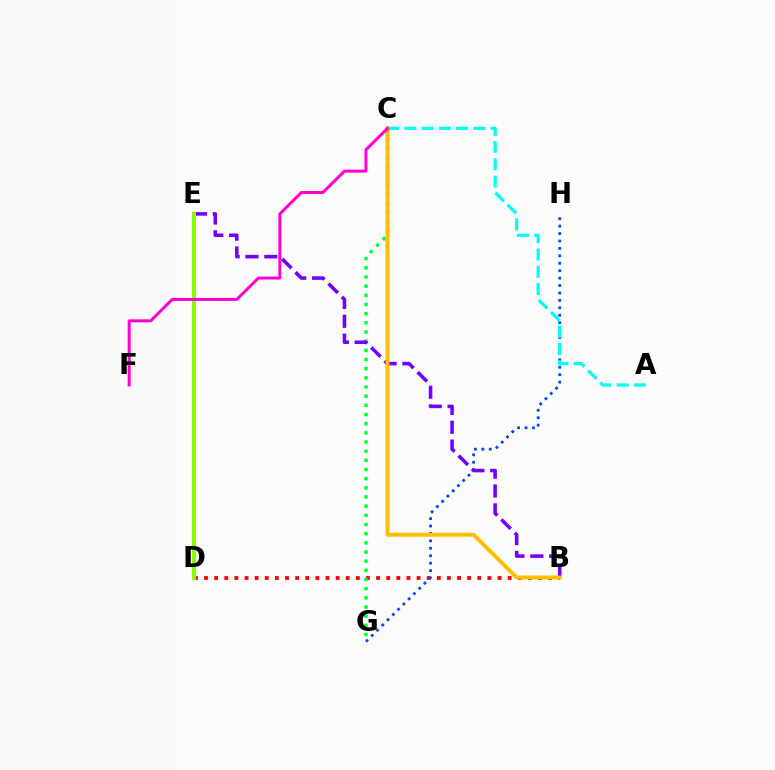{('B', 'D'): [{'color': '#ff0000', 'line_style': 'dotted', 'thickness': 2.75}], ('C', 'G'): [{'color': '#00ff39', 'line_style': 'dotted', 'thickness': 2.49}], ('G', 'H'): [{'color': '#004bff', 'line_style': 'dotted', 'thickness': 2.02}], ('B', 'E'): [{'color': '#7200ff', 'line_style': 'dashed', 'thickness': 2.56}], ('D', 'E'): [{'color': '#84ff00', 'line_style': 'solid', 'thickness': 2.84}], ('A', 'C'): [{'color': '#00fff6', 'line_style': 'dashed', 'thickness': 2.34}], ('B', 'C'): [{'color': '#ffbd00', 'line_style': 'solid', 'thickness': 2.84}], ('C', 'F'): [{'color': '#ff00cf', 'line_style': 'solid', 'thickness': 2.15}]}